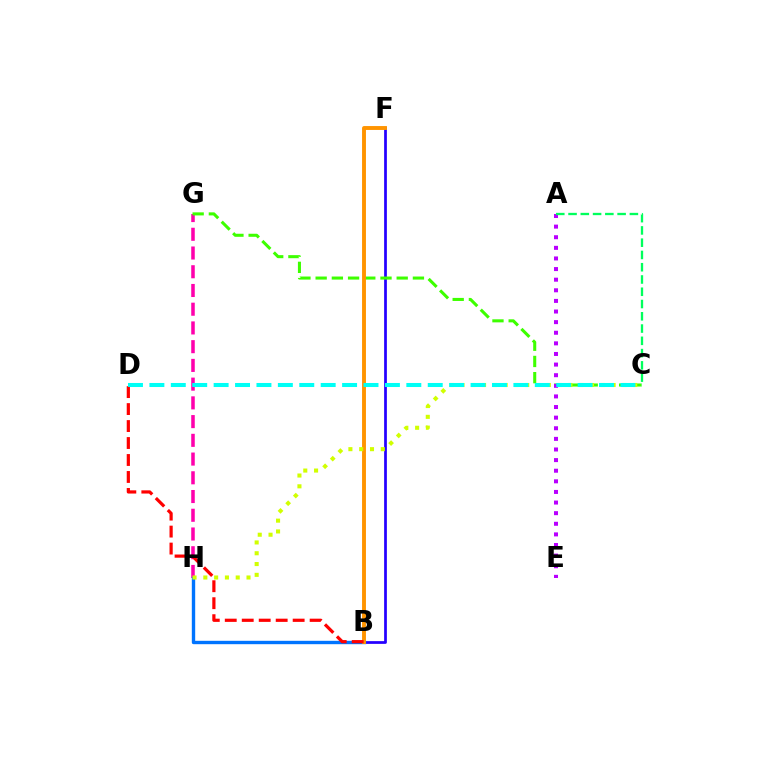{('G', 'H'): [{'color': '#ff00ac', 'line_style': 'dashed', 'thickness': 2.54}], ('B', 'F'): [{'color': '#2500ff', 'line_style': 'solid', 'thickness': 1.97}, {'color': '#ff9400', 'line_style': 'solid', 'thickness': 2.81}], ('C', 'G'): [{'color': '#3dff00', 'line_style': 'dashed', 'thickness': 2.2}], ('A', 'E'): [{'color': '#b900ff', 'line_style': 'dotted', 'thickness': 2.88}], ('B', 'H'): [{'color': '#0074ff', 'line_style': 'solid', 'thickness': 2.43}], ('B', 'D'): [{'color': '#ff0000', 'line_style': 'dashed', 'thickness': 2.31}], ('C', 'H'): [{'color': '#d1ff00', 'line_style': 'dotted', 'thickness': 2.93}], ('A', 'C'): [{'color': '#00ff5c', 'line_style': 'dashed', 'thickness': 1.67}], ('C', 'D'): [{'color': '#00fff6', 'line_style': 'dashed', 'thickness': 2.91}]}